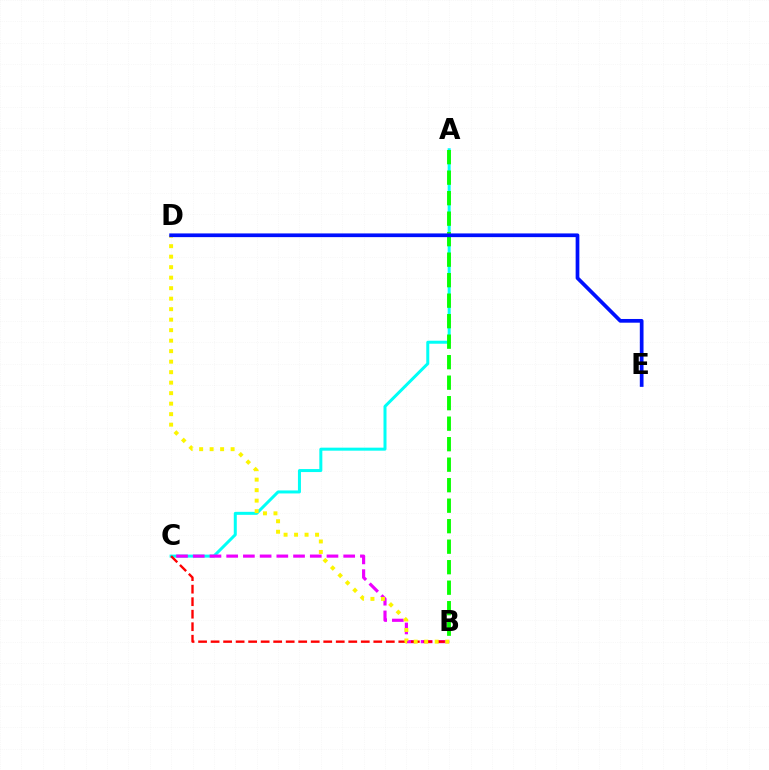{('A', 'C'): [{'color': '#00fff6', 'line_style': 'solid', 'thickness': 2.16}], ('B', 'C'): [{'color': '#ee00ff', 'line_style': 'dashed', 'thickness': 2.27}, {'color': '#ff0000', 'line_style': 'dashed', 'thickness': 1.7}], ('A', 'B'): [{'color': '#08ff00', 'line_style': 'dashed', 'thickness': 2.79}], ('B', 'D'): [{'color': '#fcf500', 'line_style': 'dotted', 'thickness': 2.85}], ('D', 'E'): [{'color': '#0010ff', 'line_style': 'solid', 'thickness': 2.67}]}